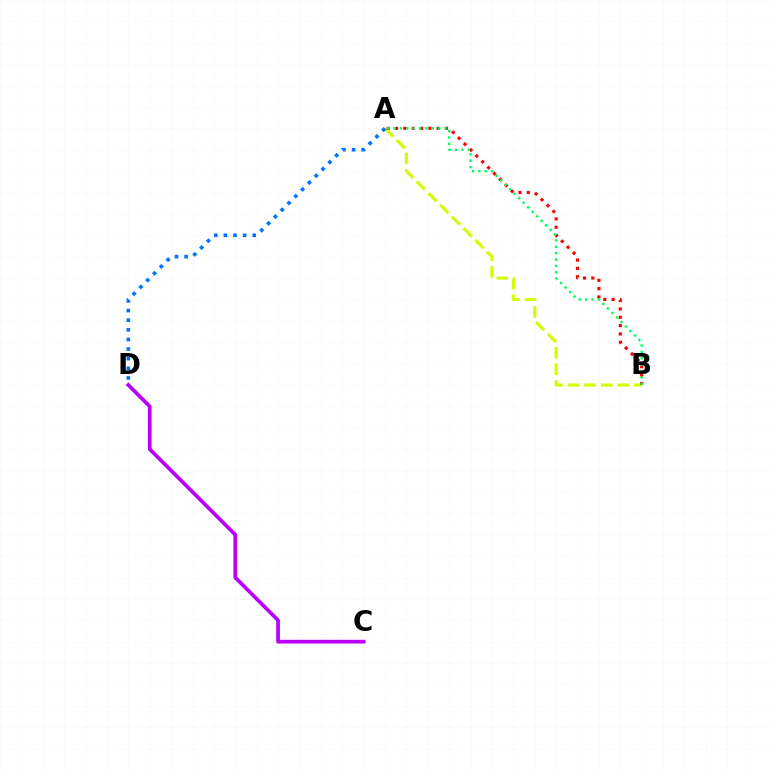{('A', 'B'): [{'color': '#d1ff00', 'line_style': 'dashed', 'thickness': 2.25}, {'color': '#ff0000', 'line_style': 'dotted', 'thickness': 2.26}, {'color': '#00ff5c', 'line_style': 'dotted', 'thickness': 1.73}], ('A', 'D'): [{'color': '#0074ff', 'line_style': 'dotted', 'thickness': 2.61}], ('C', 'D'): [{'color': '#b900ff', 'line_style': 'solid', 'thickness': 2.68}]}